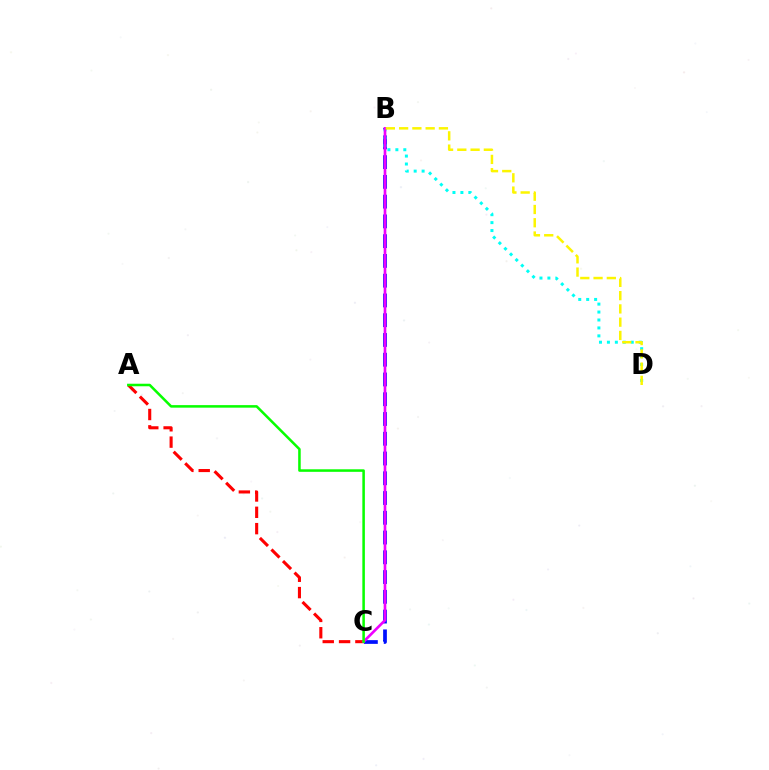{('B', 'C'): [{'color': '#0010ff', 'line_style': 'dashed', 'thickness': 2.68}, {'color': '#ee00ff', 'line_style': 'solid', 'thickness': 1.91}], ('A', 'C'): [{'color': '#ff0000', 'line_style': 'dashed', 'thickness': 2.22}, {'color': '#08ff00', 'line_style': 'solid', 'thickness': 1.83}], ('B', 'D'): [{'color': '#00fff6', 'line_style': 'dotted', 'thickness': 2.16}, {'color': '#fcf500', 'line_style': 'dashed', 'thickness': 1.8}]}